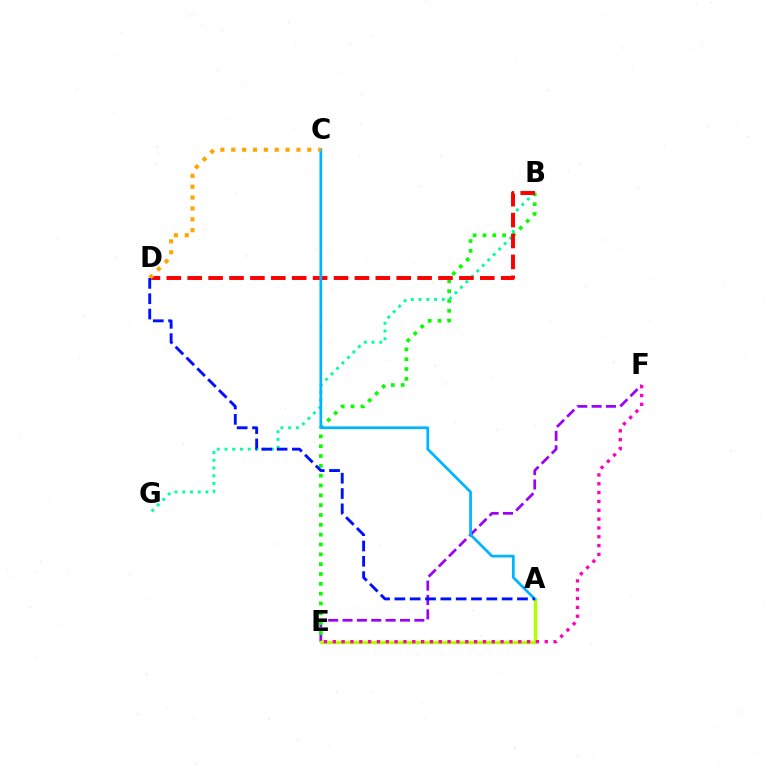{('E', 'F'): [{'color': '#9b00ff', 'line_style': 'dashed', 'thickness': 1.95}, {'color': '#ff00bd', 'line_style': 'dotted', 'thickness': 2.4}], ('B', 'E'): [{'color': '#08ff00', 'line_style': 'dotted', 'thickness': 2.67}], ('A', 'E'): [{'color': '#b3ff00', 'line_style': 'solid', 'thickness': 2.41}], ('B', 'G'): [{'color': '#00ff9d', 'line_style': 'dotted', 'thickness': 2.1}], ('B', 'D'): [{'color': '#ff0000', 'line_style': 'dashed', 'thickness': 2.84}], ('A', 'C'): [{'color': '#00b5ff', 'line_style': 'solid', 'thickness': 1.97}], ('C', 'D'): [{'color': '#ffa500', 'line_style': 'dotted', 'thickness': 2.95}], ('A', 'D'): [{'color': '#0010ff', 'line_style': 'dashed', 'thickness': 2.08}]}